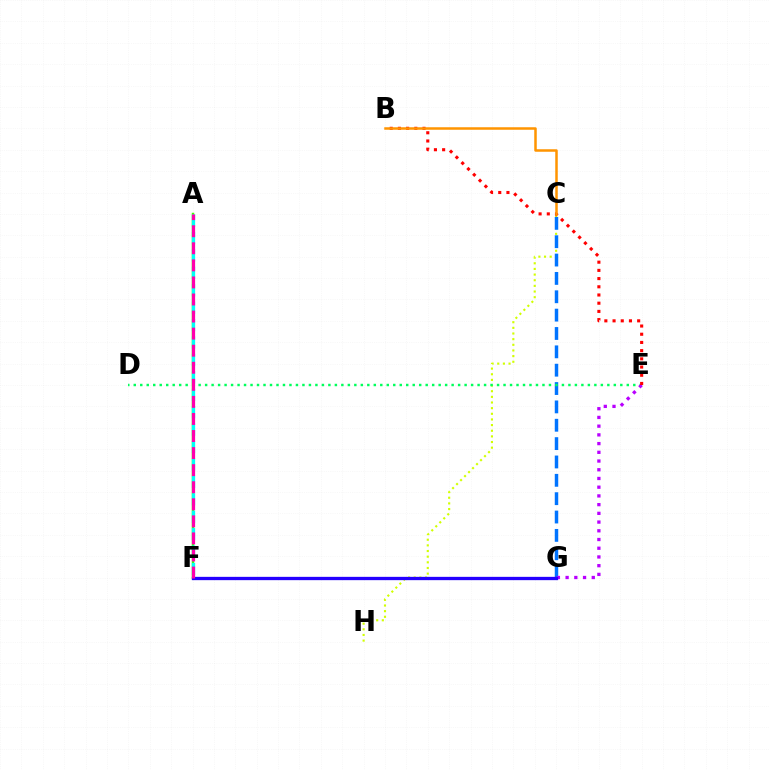{('C', 'H'): [{'color': '#d1ff00', 'line_style': 'dotted', 'thickness': 1.53}], ('A', 'F'): [{'color': '#3dff00', 'line_style': 'solid', 'thickness': 1.77}, {'color': '#00fff6', 'line_style': 'dashed', 'thickness': 2.37}, {'color': '#ff00ac', 'line_style': 'dashed', 'thickness': 2.32}], ('C', 'G'): [{'color': '#0074ff', 'line_style': 'dashed', 'thickness': 2.49}], ('D', 'E'): [{'color': '#00ff5c', 'line_style': 'dotted', 'thickness': 1.76}], ('E', 'G'): [{'color': '#b900ff', 'line_style': 'dotted', 'thickness': 2.37}], ('B', 'E'): [{'color': '#ff0000', 'line_style': 'dotted', 'thickness': 2.23}], ('F', 'G'): [{'color': '#2500ff', 'line_style': 'solid', 'thickness': 2.38}], ('B', 'C'): [{'color': '#ff9400', 'line_style': 'solid', 'thickness': 1.81}]}